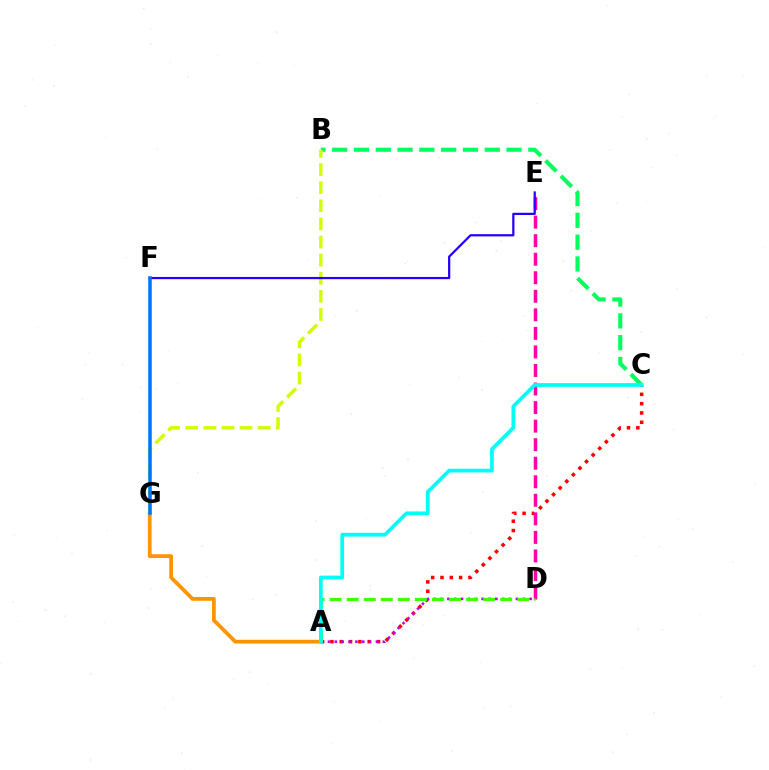{('B', 'C'): [{'color': '#00ff5c', 'line_style': 'dashed', 'thickness': 2.96}], ('A', 'C'): [{'color': '#ff0000', 'line_style': 'dotted', 'thickness': 2.53}, {'color': '#00fff6', 'line_style': 'solid', 'thickness': 2.69}], ('D', 'E'): [{'color': '#ff00ac', 'line_style': 'dashed', 'thickness': 2.52}], ('A', 'G'): [{'color': '#ff9400', 'line_style': 'solid', 'thickness': 2.71}], ('B', 'G'): [{'color': '#d1ff00', 'line_style': 'dashed', 'thickness': 2.46}], ('A', 'D'): [{'color': '#b900ff', 'line_style': 'dotted', 'thickness': 1.86}, {'color': '#3dff00', 'line_style': 'dashed', 'thickness': 2.32}], ('E', 'F'): [{'color': '#2500ff', 'line_style': 'solid', 'thickness': 1.61}], ('F', 'G'): [{'color': '#0074ff', 'line_style': 'solid', 'thickness': 2.53}]}